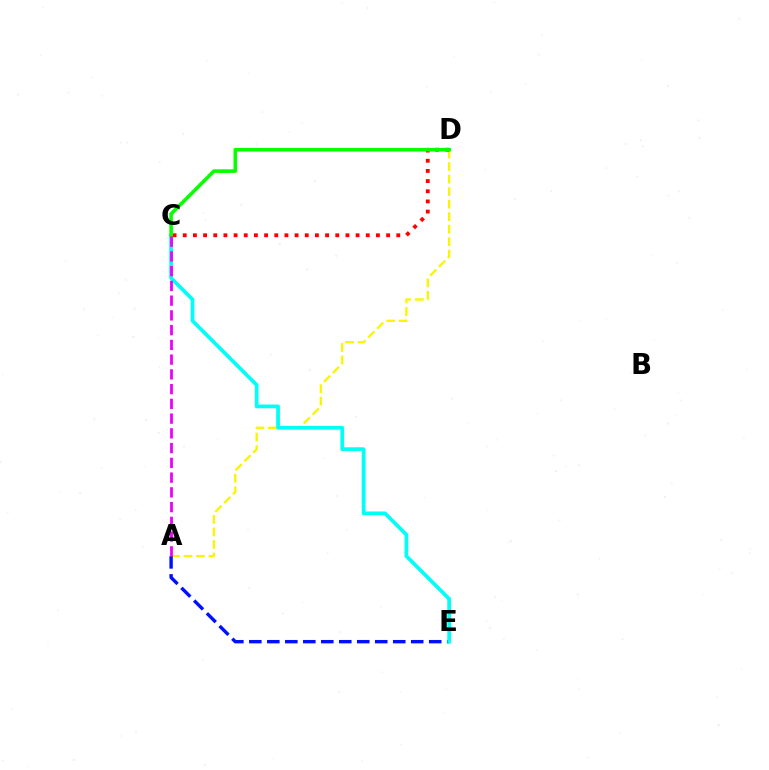{('A', 'D'): [{'color': '#fcf500', 'line_style': 'dashed', 'thickness': 1.7}], ('A', 'E'): [{'color': '#0010ff', 'line_style': 'dashed', 'thickness': 2.44}], ('C', 'E'): [{'color': '#00fff6', 'line_style': 'solid', 'thickness': 2.68}], ('C', 'D'): [{'color': '#ff0000', 'line_style': 'dotted', 'thickness': 2.76}, {'color': '#08ff00', 'line_style': 'solid', 'thickness': 2.58}], ('A', 'C'): [{'color': '#ee00ff', 'line_style': 'dashed', 'thickness': 2.0}]}